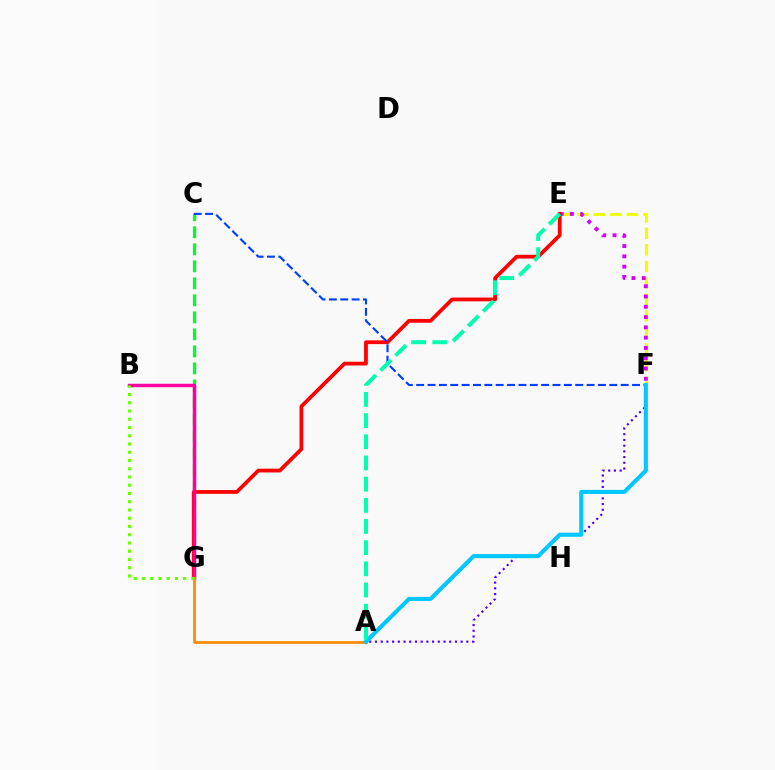{('E', 'F'): [{'color': '#eeff00', 'line_style': 'dashed', 'thickness': 2.24}, {'color': '#d600ff', 'line_style': 'dotted', 'thickness': 2.79}], ('C', 'G'): [{'color': '#00ff27', 'line_style': 'dashed', 'thickness': 2.31}], ('E', 'G'): [{'color': '#ff0000', 'line_style': 'solid', 'thickness': 2.72}], ('A', 'F'): [{'color': '#4f00ff', 'line_style': 'dotted', 'thickness': 1.55}, {'color': '#00c7ff', 'line_style': 'solid', 'thickness': 2.95}], ('B', 'G'): [{'color': '#ff00a0', 'line_style': 'solid', 'thickness': 2.51}, {'color': '#66ff00', 'line_style': 'dotted', 'thickness': 2.24}], ('A', 'G'): [{'color': '#ff8800', 'line_style': 'solid', 'thickness': 1.92}], ('C', 'F'): [{'color': '#003fff', 'line_style': 'dashed', 'thickness': 1.54}], ('A', 'E'): [{'color': '#00ffaf', 'line_style': 'dashed', 'thickness': 2.88}]}